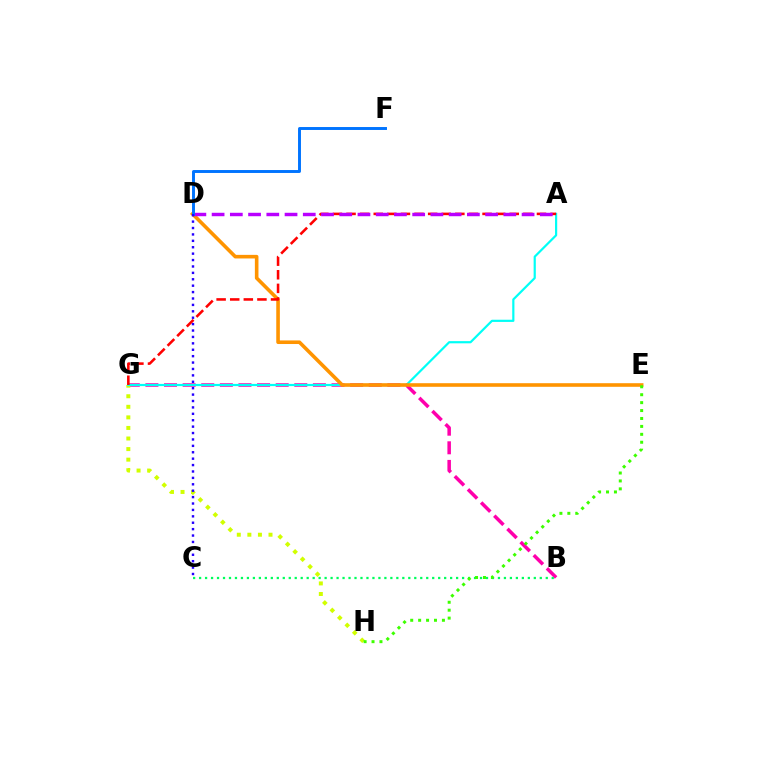{('B', 'G'): [{'color': '#ff00ac', 'line_style': 'dashed', 'thickness': 2.53}], ('G', 'H'): [{'color': '#d1ff00', 'line_style': 'dotted', 'thickness': 2.87}], ('A', 'G'): [{'color': '#00fff6', 'line_style': 'solid', 'thickness': 1.58}, {'color': '#ff0000', 'line_style': 'dashed', 'thickness': 1.85}], ('B', 'C'): [{'color': '#00ff5c', 'line_style': 'dotted', 'thickness': 1.62}], ('D', 'E'): [{'color': '#ff9400', 'line_style': 'solid', 'thickness': 2.59}], ('E', 'H'): [{'color': '#3dff00', 'line_style': 'dotted', 'thickness': 2.15}], ('A', 'D'): [{'color': '#b900ff', 'line_style': 'dashed', 'thickness': 2.48}], ('D', 'F'): [{'color': '#0074ff', 'line_style': 'solid', 'thickness': 2.11}], ('C', 'D'): [{'color': '#2500ff', 'line_style': 'dotted', 'thickness': 1.74}]}